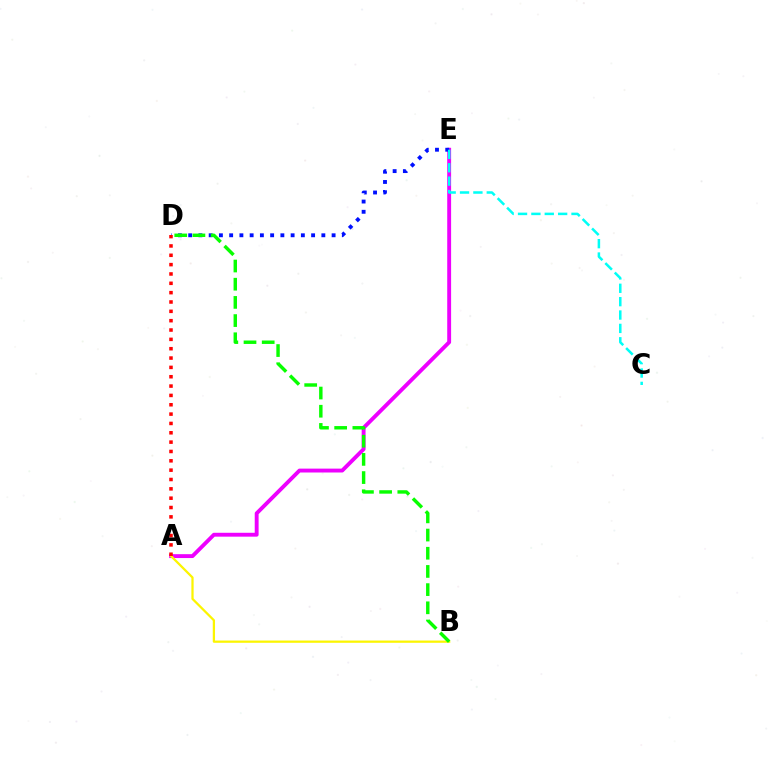{('A', 'E'): [{'color': '#ee00ff', 'line_style': 'solid', 'thickness': 2.79}], ('D', 'E'): [{'color': '#0010ff', 'line_style': 'dotted', 'thickness': 2.78}], ('A', 'B'): [{'color': '#fcf500', 'line_style': 'solid', 'thickness': 1.62}], ('C', 'E'): [{'color': '#00fff6', 'line_style': 'dashed', 'thickness': 1.82}], ('B', 'D'): [{'color': '#08ff00', 'line_style': 'dashed', 'thickness': 2.47}], ('A', 'D'): [{'color': '#ff0000', 'line_style': 'dotted', 'thickness': 2.54}]}